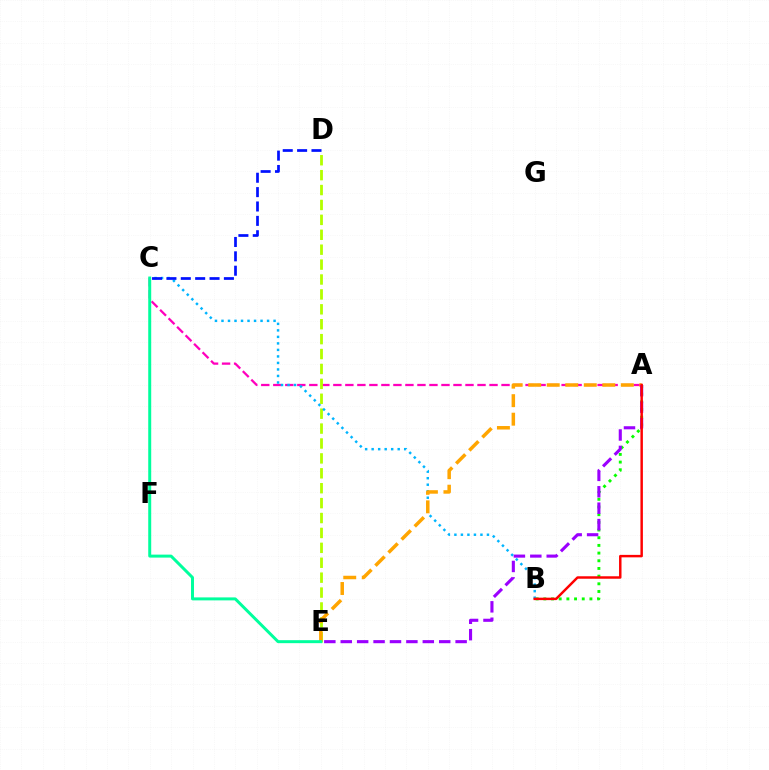{('A', 'C'): [{'color': '#ff00bd', 'line_style': 'dashed', 'thickness': 1.63}], ('A', 'B'): [{'color': '#08ff00', 'line_style': 'dotted', 'thickness': 2.09}, {'color': '#ff0000', 'line_style': 'solid', 'thickness': 1.77}], ('D', 'E'): [{'color': '#b3ff00', 'line_style': 'dashed', 'thickness': 2.03}], ('B', 'C'): [{'color': '#00b5ff', 'line_style': 'dotted', 'thickness': 1.77}], ('C', 'D'): [{'color': '#0010ff', 'line_style': 'dashed', 'thickness': 1.95}], ('A', 'E'): [{'color': '#ffa500', 'line_style': 'dashed', 'thickness': 2.52}, {'color': '#9b00ff', 'line_style': 'dashed', 'thickness': 2.23}], ('C', 'E'): [{'color': '#00ff9d', 'line_style': 'solid', 'thickness': 2.15}]}